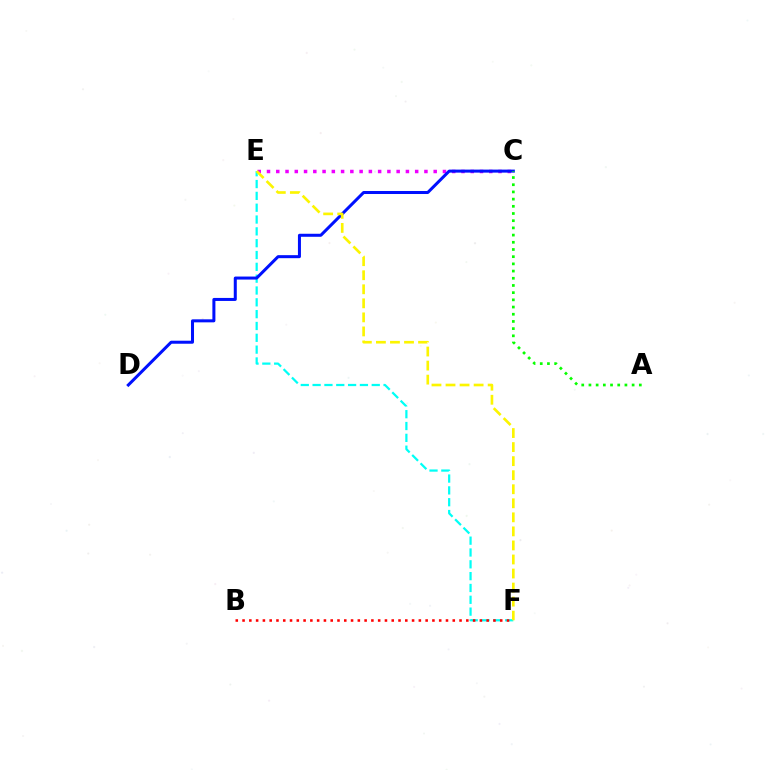{('C', 'E'): [{'color': '#ee00ff', 'line_style': 'dotted', 'thickness': 2.52}], ('E', 'F'): [{'color': '#00fff6', 'line_style': 'dashed', 'thickness': 1.61}, {'color': '#fcf500', 'line_style': 'dashed', 'thickness': 1.91}], ('B', 'F'): [{'color': '#ff0000', 'line_style': 'dotted', 'thickness': 1.84}], ('C', 'D'): [{'color': '#0010ff', 'line_style': 'solid', 'thickness': 2.17}], ('A', 'C'): [{'color': '#08ff00', 'line_style': 'dotted', 'thickness': 1.95}]}